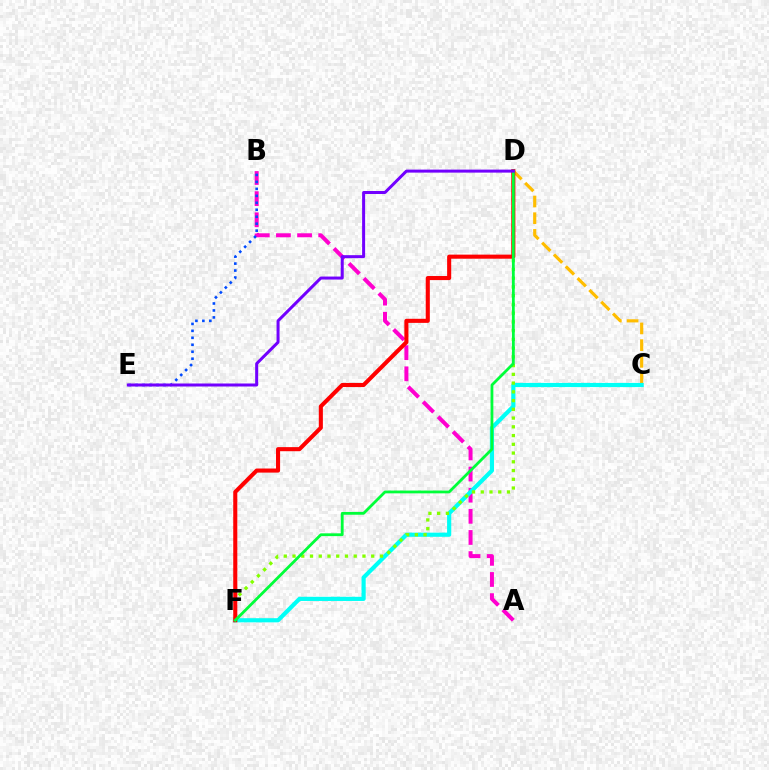{('C', 'D'): [{'color': '#ffbd00', 'line_style': 'dashed', 'thickness': 2.27}], ('A', 'B'): [{'color': '#ff00cf', 'line_style': 'dashed', 'thickness': 2.87}], ('C', 'F'): [{'color': '#00fff6', 'line_style': 'solid', 'thickness': 3.0}], ('D', 'F'): [{'color': '#84ff00', 'line_style': 'dotted', 'thickness': 2.38}, {'color': '#ff0000', 'line_style': 'solid', 'thickness': 2.94}, {'color': '#00ff39', 'line_style': 'solid', 'thickness': 2.02}], ('B', 'E'): [{'color': '#004bff', 'line_style': 'dotted', 'thickness': 1.89}], ('D', 'E'): [{'color': '#7200ff', 'line_style': 'solid', 'thickness': 2.16}]}